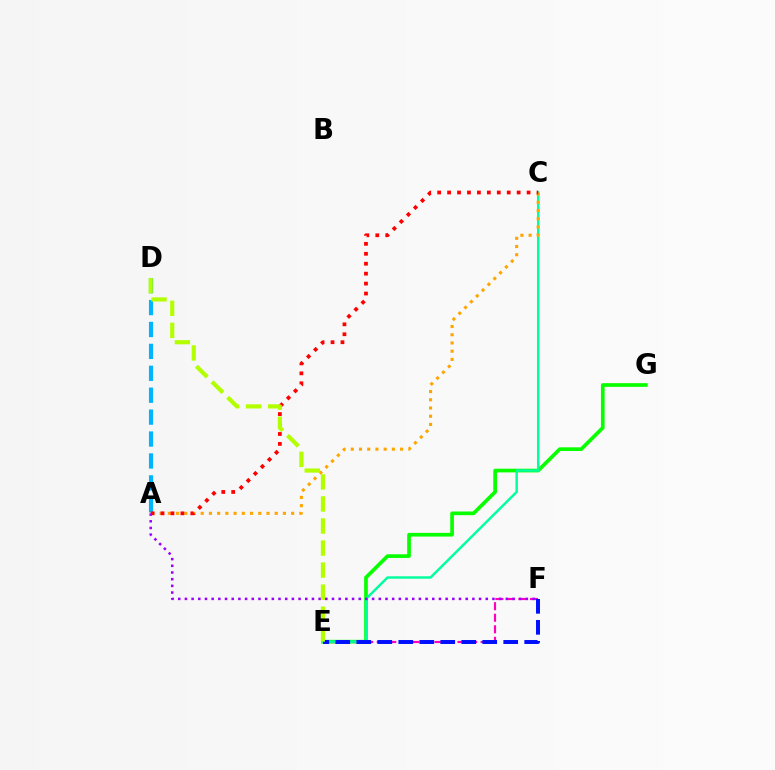{('E', 'G'): [{'color': '#08ff00', 'line_style': 'solid', 'thickness': 2.66}], ('A', 'D'): [{'color': '#00b5ff', 'line_style': 'dashed', 'thickness': 2.98}], ('E', 'F'): [{'color': '#ff00bd', 'line_style': 'dashed', 'thickness': 1.57}, {'color': '#0010ff', 'line_style': 'dashed', 'thickness': 2.85}], ('C', 'E'): [{'color': '#00ff9d', 'line_style': 'solid', 'thickness': 1.75}], ('A', 'C'): [{'color': '#ffa500', 'line_style': 'dotted', 'thickness': 2.23}, {'color': '#ff0000', 'line_style': 'dotted', 'thickness': 2.7}], ('A', 'F'): [{'color': '#9b00ff', 'line_style': 'dotted', 'thickness': 1.82}], ('D', 'E'): [{'color': '#b3ff00', 'line_style': 'dashed', 'thickness': 2.99}]}